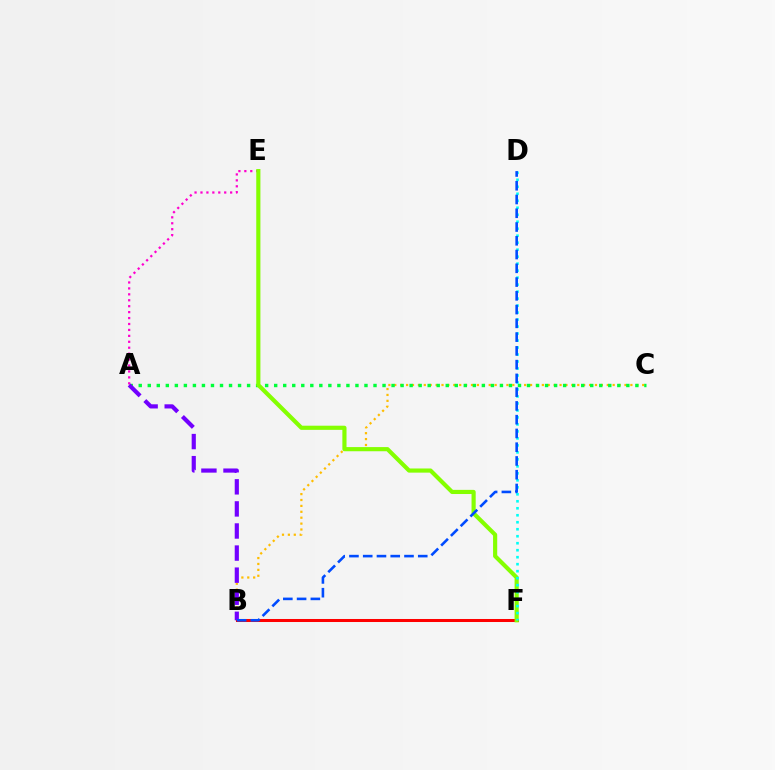{('B', 'C'): [{'color': '#ffbd00', 'line_style': 'dotted', 'thickness': 1.6}], ('A', 'C'): [{'color': '#00ff39', 'line_style': 'dotted', 'thickness': 2.45}], ('A', 'E'): [{'color': '#ff00cf', 'line_style': 'dotted', 'thickness': 1.61}], ('B', 'F'): [{'color': '#ff0000', 'line_style': 'solid', 'thickness': 2.18}], ('E', 'F'): [{'color': '#84ff00', 'line_style': 'solid', 'thickness': 2.99}], ('D', 'F'): [{'color': '#00fff6', 'line_style': 'dotted', 'thickness': 1.9}], ('A', 'B'): [{'color': '#7200ff', 'line_style': 'dashed', 'thickness': 3.0}], ('B', 'D'): [{'color': '#004bff', 'line_style': 'dashed', 'thickness': 1.87}]}